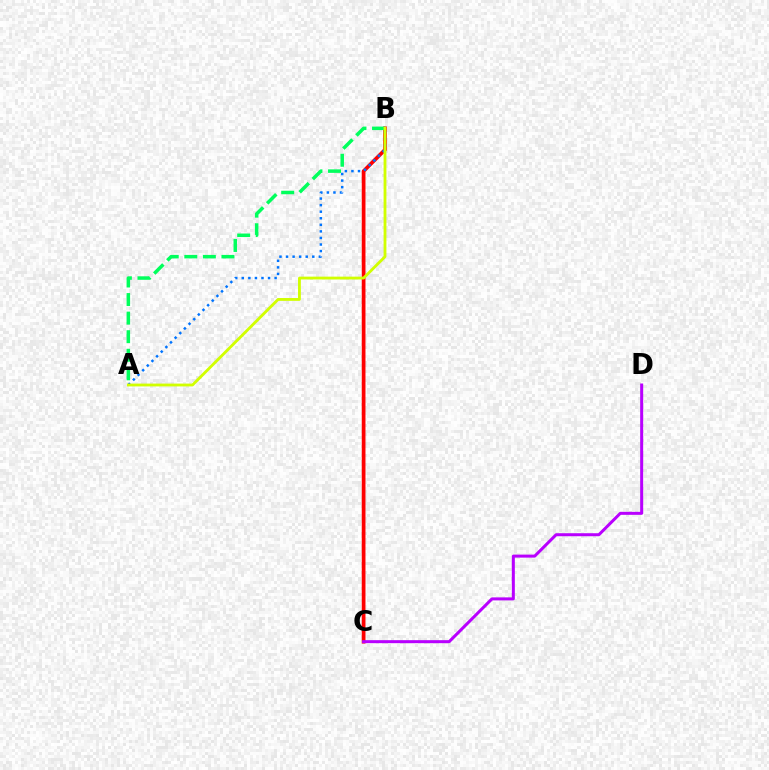{('B', 'C'): [{'color': '#ff0000', 'line_style': 'solid', 'thickness': 2.68}], ('A', 'B'): [{'color': '#00ff5c', 'line_style': 'dashed', 'thickness': 2.52}, {'color': '#0074ff', 'line_style': 'dotted', 'thickness': 1.78}, {'color': '#d1ff00', 'line_style': 'solid', 'thickness': 2.04}], ('C', 'D'): [{'color': '#b900ff', 'line_style': 'solid', 'thickness': 2.17}]}